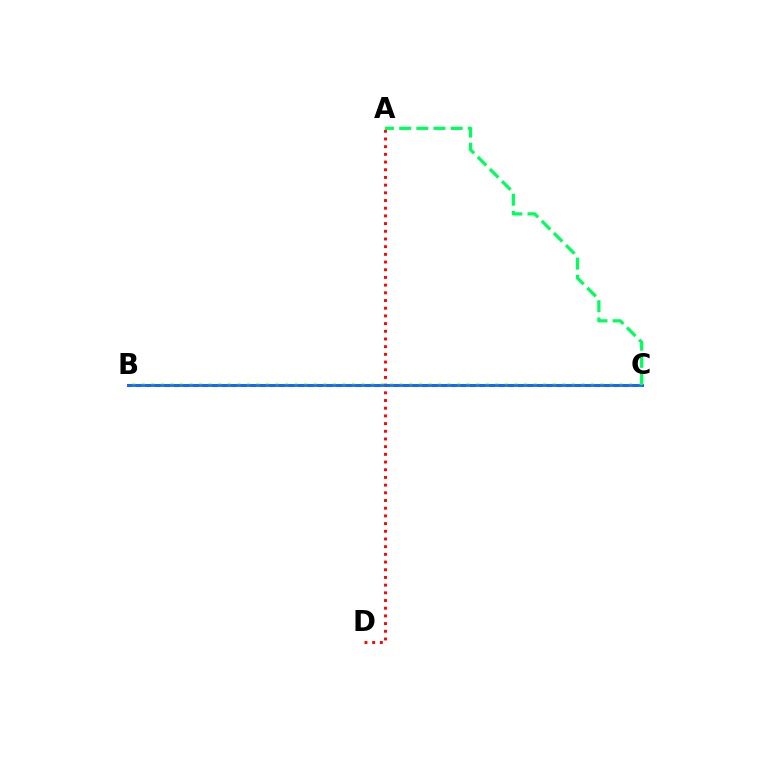{('B', 'C'): [{'color': '#b900ff', 'line_style': 'solid', 'thickness': 2.13}, {'color': '#d1ff00', 'line_style': 'dotted', 'thickness': 2.6}, {'color': '#0074ff', 'line_style': 'solid', 'thickness': 1.86}], ('A', 'D'): [{'color': '#ff0000', 'line_style': 'dotted', 'thickness': 2.09}], ('A', 'C'): [{'color': '#00ff5c', 'line_style': 'dashed', 'thickness': 2.33}]}